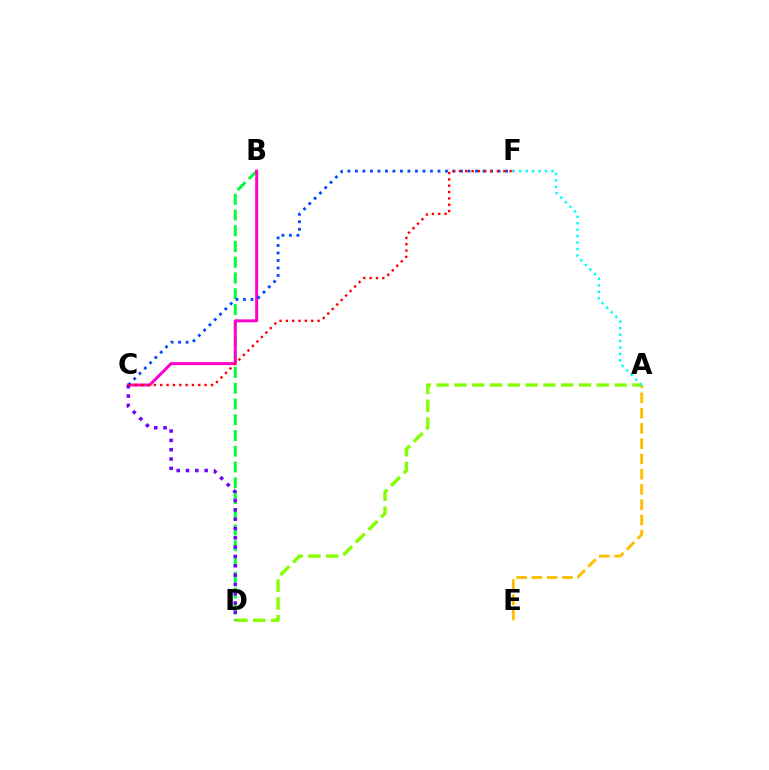{('A', 'E'): [{'color': '#ffbd00', 'line_style': 'dashed', 'thickness': 2.07}], ('B', 'D'): [{'color': '#00ff39', 'line_style': 'dashed', 'thickness': 2.14}], ('A', 'D'): [{'color': '#84ff00', 'line_style': 'dashed', 'thickness': 2.42}], ('A', 'F'): [{'color': '#00fff6', 'line_style': 'dotted', 'thickness': 1.75}], ('B', 'C'): [{'color': '#ff00cf', 'line_style': 'solid', 'thickness': 2.15}], ('C', 'D'): [{'color': '#7200ff', 'line_style': 'dotted', 'thickness': 2.53}], ('C', 'F'): [{'color': '#004bff', 'line_style': 'dotted', 'thickness': 2.04}, {'color': '#ff0000', 'line_style': 'dotted', 'thickness': 1.72}]}